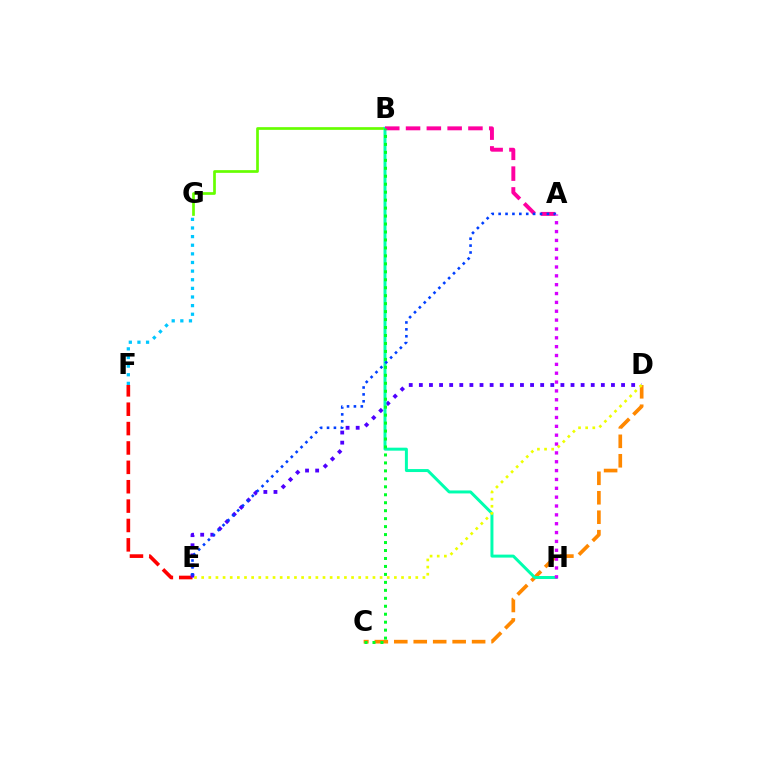{('B', 'G'): [{'color': '#66ff00', 'line_style': 'solid', 'thickness': 1.94}], ('C', 'D'): [{'color': '#ff8800', 'line_style': 'dashed', 'thickness': 2.64}], ('F', 'G'): [{'color': '#00c7ff', 'line_style': 'dotted', 'thickness': 2.34}], ('E', 'F'): [{'color': '#ff0000', 'line_style': 'dashed', 'thickness': 2.63}], ('D', 'E'): [{'color': '#4f00ff', 'line_style': 'dotted', 'thickness': 2.75}, {'color': '#eeff00', 'line_style': 'dotted', 'thickness': 1.94}], ('B', 'H'): [{'color': '#00ffaf', 'line_style': 'solid', 'thickness': 2.14}], ('A', 'B'): [{'color': '#ff00a0', 'line_style': 'dashed', 'thickness': 2.82}], ('A', 'E'): [{'color': '#003fff', 'line_style': 'dotted', 'thickness': 1.87}], ('A', 'H'): [{'color': '#d600ff', 'line_style': 'dotted', 'thickness': 2.41}], ('B', 'C'): [{'color': '#00ff27', 'line_style': 'dotted', 'thickness': 2.16}]}